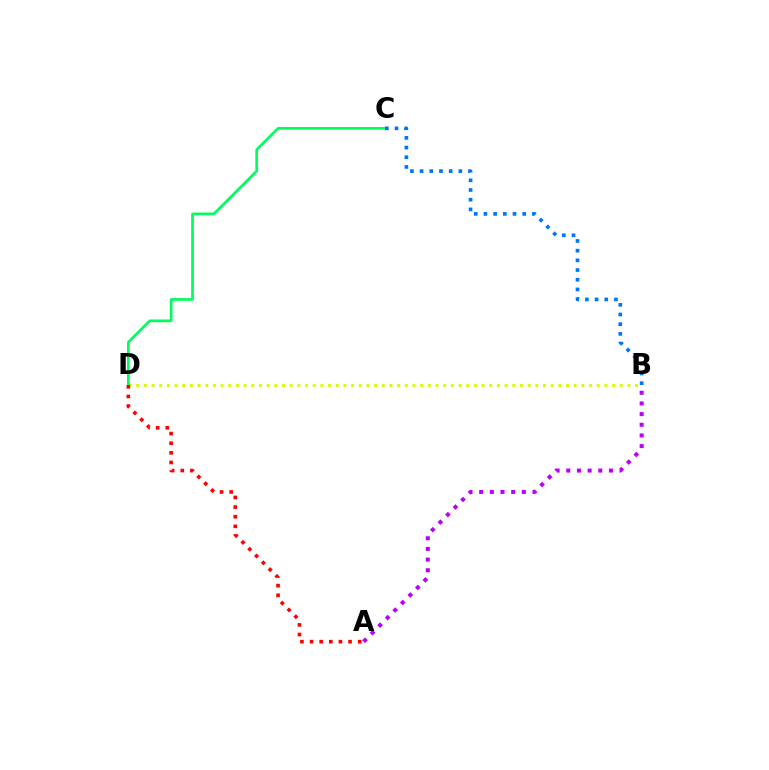{('B', 'D'): [{'color': '#d1ff00', 'line_style': 'dotted', 'thickness': 2.09}], ('C', 'D'): [{'color': '#00ff5c', 'line_style': 'solid', 'thickness': 1.94}], ('A', 'B'): [{'color': '#b900ff', 'line_style': 'dotted', 'thickness': 2.9}], ('A', 'D'): [{'color': '#ff0000', 'line_style': 'dotted', 'thickness': 2.62}], ('B', 'C'): [{'color': '#0074ff', 'line_style': 'dotted', 'thickness': 2.63}]}